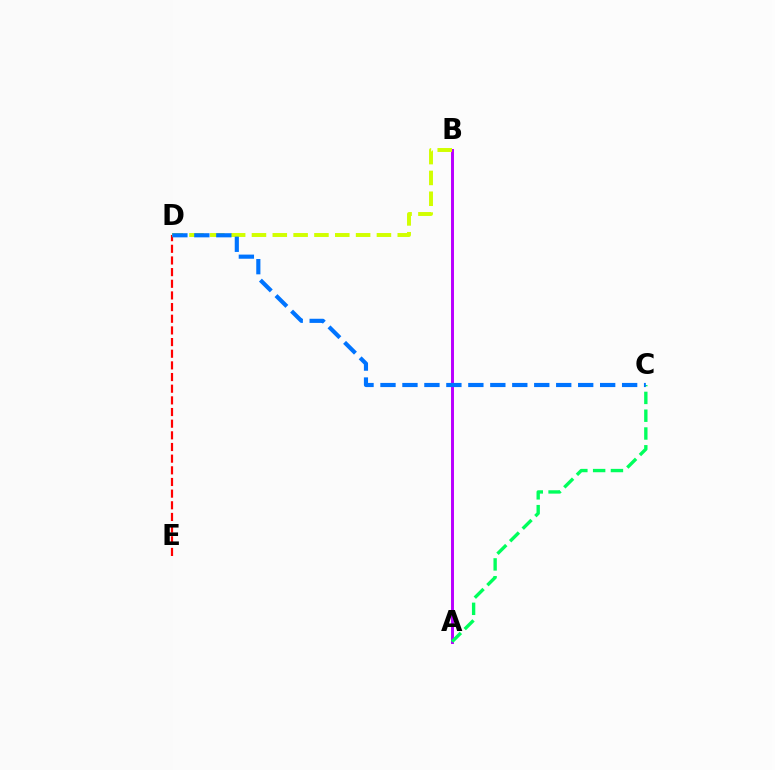{('A', 'B'): [{'color': '#b900ff', 'line_style': 'solid', 'thickness': 2.13}], ('D', 'E'): [{'color': '#ff0000', 'line_style': 'dashed', 'thickness': 1.58}], ('B', 'D'): [{'color': '#d1ff00', 'line_style': 'dashed', 'thickness': 2.83}], ('A', 'C'): [{'color': '#00ff5c', 'line_style': 'dashed', 'thickness': 2.42}], ('C', 'D'): [{'color': '#0074ff', 'line_style': 'dashed', 'thickness': 2.98}]}